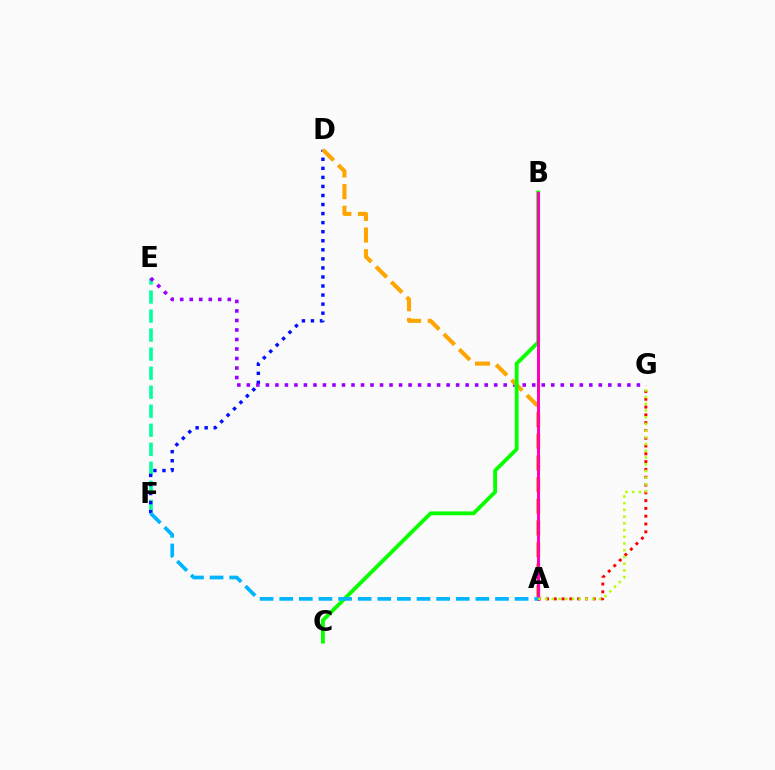{('E', 'F'): [{'color': '#00ff9d', 'line_style': 'dashed', 'thickness': 2.59}], ('A', 'G'): [{'color': '#ff0000', 'line_style': 'dotted', 'thickness': 2.12}, {'color': '#b3ff00', 'line_style': 'dotted', 'thickness': 1.83}], ('D', 'F'): [{'color': '#0010ff', 'line_style': 'dotted', 'thickness': 2.46}], ('E', 'G'): [{'color': '#9b00ff', 'line_style': 'dotted', 'thickness': 2.58}], ('A', 'D'): [{'color': '#ffa500', 'line_style': 'dashed', 'thickness': 2.94}], ('B', 'C'): [{'color': '#08ff00', 'line_style': 'solid', 'thickness': 2.76}], ('A', 'B'): [{'color': '#ff00bd', 'line_style': 'solid', 'thickness': 2.17}], ('A', 'F'): [{'color': '#00b5ff', 'line_style': 'dashed', 'thickness': 2.66}]}